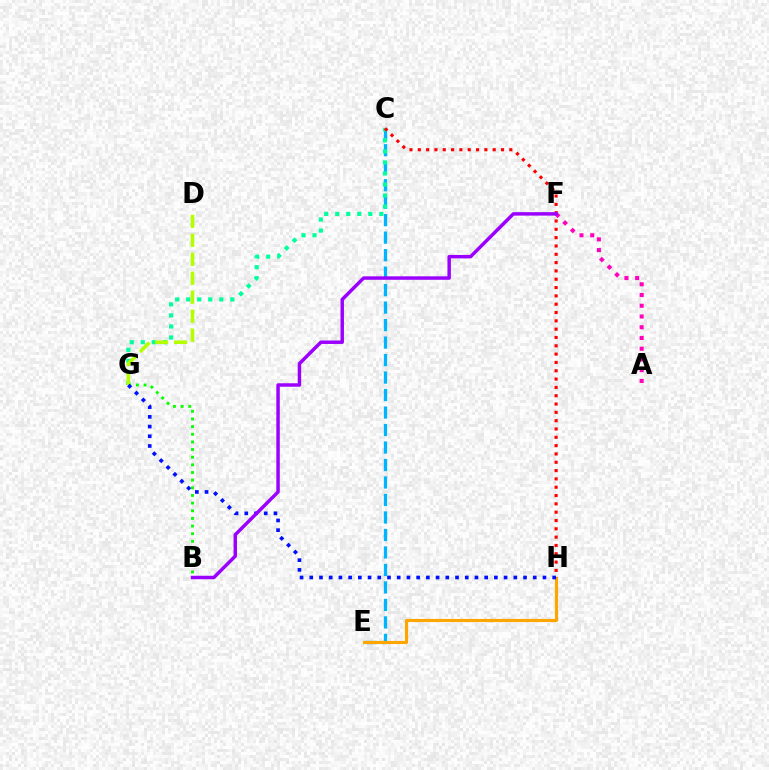{('C', 'E'): [{'color': '#00b5ff', 'line_style': 'dashed', 'thickness': 2.38}], ('E', 'H'): [{'color': '#ffa500', 'line_style': 'solid', 'thickness': 2.26}], ('C', 'G'): [{'color': '#00ff9d', 'line_style': 'dotted', 'thickness': 3.0}], ('C', 'H'): [{'color': '#ff0000', 'line_style': 'dotted', 'thickness': 2.26}], ('B', 'G'): [{'color': '#08ff00', 'line_style': 'dotted', 'thickness': 2.08}], ('A', 'F'): [{'color': '#ff00bd', 'line_style': 'dotted', 'thickness': 2.92}], ('D', 'G'): [{'color': '#b3ff00', 'line_style': 'dashed', 'thickness': 2.58}], ('G', 'H'): [{'color': '#0010ff', 'line_style': 'dotted', 'thickness': 2.64}], ('B', 'F'): [{'color': '#9b00ff', 'line_style': 'solid', 'thickness': 2.49}]}